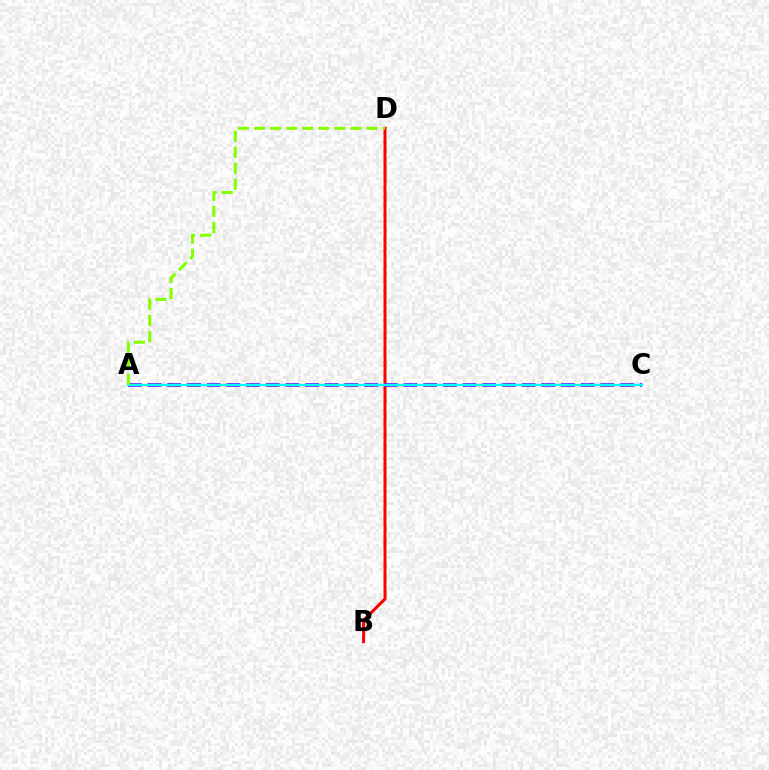{('B', 'D'): [{'color': '#ff0000', 'line_style': 'solid', 'thickness': 2.16}], ('A', 'C'): [{'color': '#7200ff', 'line_style': 'dashed', 'thickness': 2.67}, {'color': '#00fff6', 'line_style': 'solid', 'thickness': 1.71}], ('A', 'D'): [{'color': '#84ff00', 'line_style': 'dashed', 'thickness': 2.18}]}